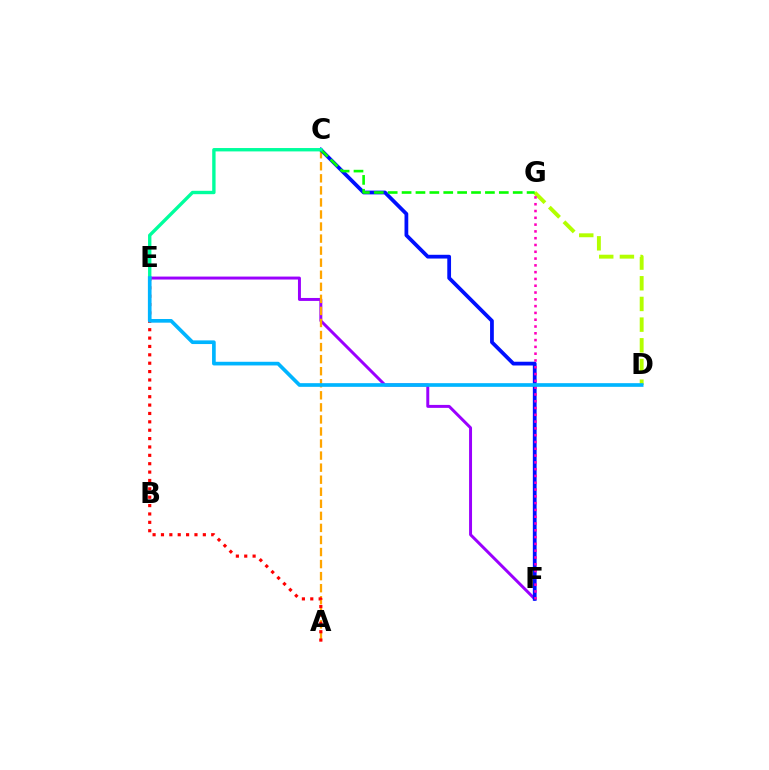{('D', 'G'): [{'color': '#b3ff00', 'line_style': 'dashed', 'thickness': 2.81}], ('E', 'F'): [{'color': '#9b00ff', 'line_style': 'solid', 'thickness': 2.13}], ('A', 'C'): [{'color': '#ffa500', 'line_style': 'dashed', 'thickness': 1.64}], ('A', 'E'): [{'color': '#ff0000', 'line_style': 'dotted', 'thickness': 2.28}], ('C', 'F'): [{'color': '#0010ff', 'line_style': 'solid', 'thickness': 2.71}], ('F', 'G'): [{'color': '#ff00bd', 'line_style': 'dotted', 'thickness': 1.85}], ('C', 'G'): [{'color': '#08ff00', 'line_style': 'dashed', 'thickness': 1.89}], ('C', 'E'): [{'color': '#00ff9d', 'line_style': 'solid', 'thickness': 2.43}], ('D', 'E'): [{'color': '#00b5ff', 'line_style': 'solid', 'thickness': 2.64}]}